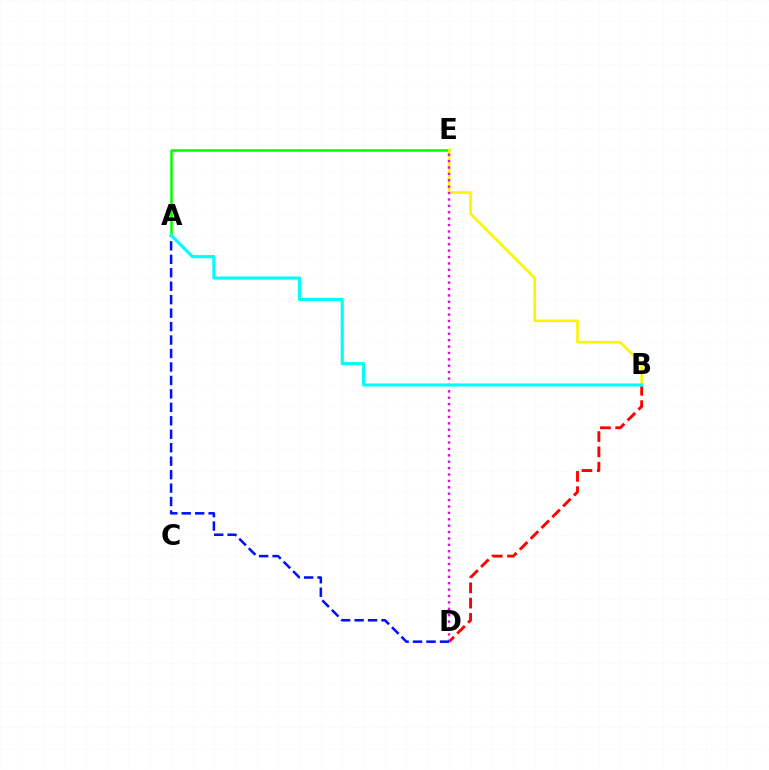{('A', 'E'): [{'color': '#08ff00', 'line_style': 'solid', 'thickness': 1.84}], ('B', 'D'): [{'color': '#ff0000', 'line_style': 'dashed', 'thickness': 2.08}], ('B', 'E'): [{'color': '#fcf500', 'line_style': 'solid', 'thickness': 1.88}], ('D', 'E'): [{'color': '#ee00ff', 'line_style': 'dotted', 'thickness': 1.74}], ('A', 'D'): [{'color': '#0010ff', 'line_style': 'dashed', 'thickness': 1.83}], ('A', 'B'): [{'color': '#00fff6', 'line_style': 'solid', 'thickness': 2.27}]}